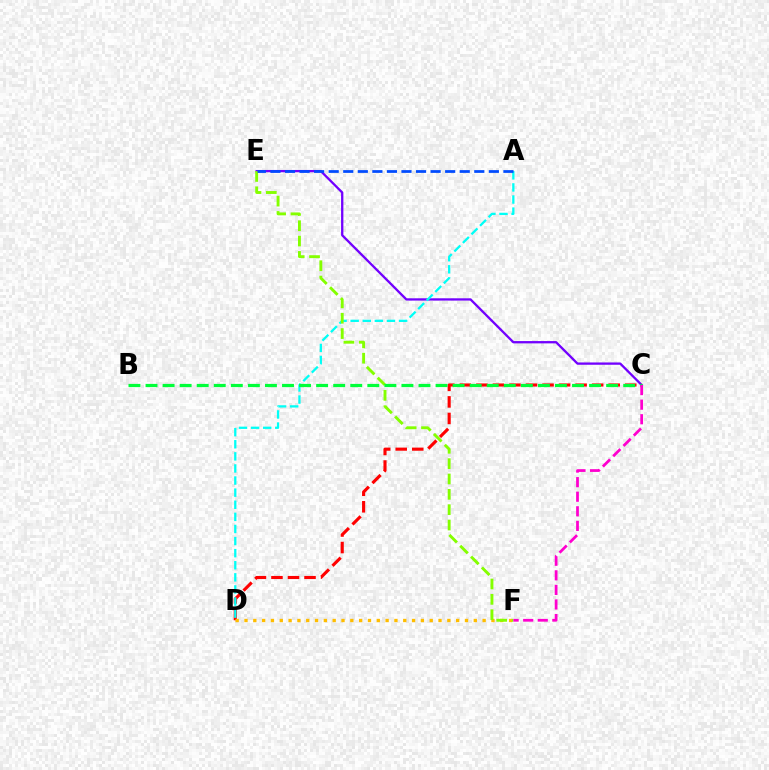{('C', 'E'): [{'color': '#7200ff', 'line_style': 'solid', 'thickness': 1.66}], ('C', 'D'): [{'color': '#ff0000', 'line_style': 'dashed', 'thickness': 2.25}], ('D', 'F'): [{'color': '#ffbd00', 'line_style': 'dotted', 'thickness': 2.4}], ('A', 'D'): [{'color': '#00fff6', 'line_style': 'dashed', 'thickness': 1.64}], ('E', 'F'): [{'color': '#84ff00', 'line_style': 'dashed', 'thickness': 2.08}], ('B', 'C'): [{'color': '#00ff39', 'line_style': 'dashed', 'thickness': 2.32}], ('C', 'F'): [{'color': '#ff00cf', 'line_style': 'dashed', 'thickness': 1.98}], ('A', 'E'): [{'color': '#004bff', 'line_style': 'dashed', 'thickness': 1.98}]}